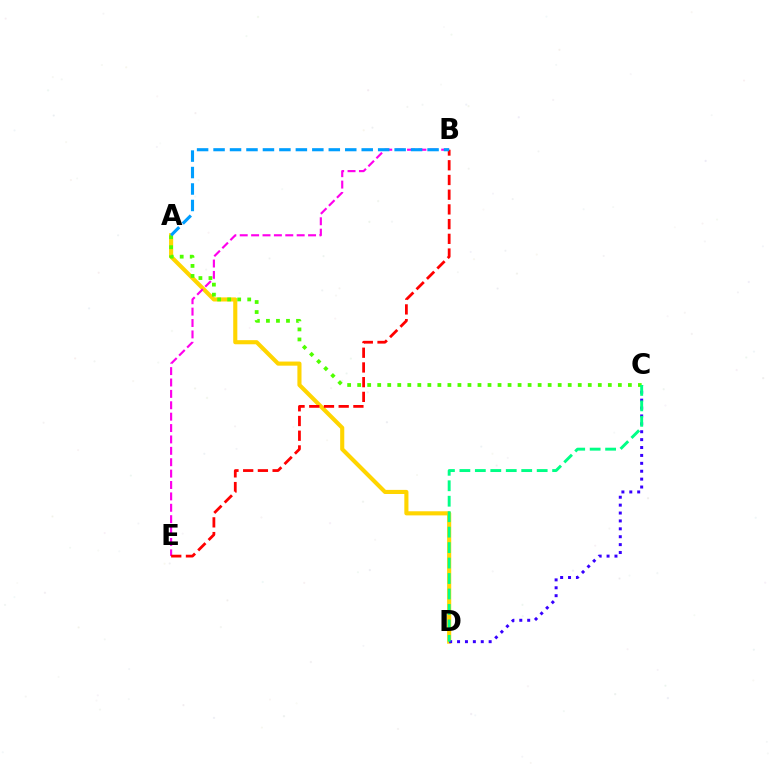{('A', 'D'): [{'color': '#ffd500', 'line_style': 'solid', 'thickness': 2.96}], ('C', 'D'): [{'color': '#3700ff', 'line_style': 'dotted', 'thickness': 2.15}, {'color': '#00ff86', 'line_style': 'dashed', 'thickness': 2.1}], ('A', 'C'): [{'color': '#4fff00', 'line_style': 'dotted', 'thickness': 2.72}], ('B', 'E'): [{'color': '#ff00ed', 'line_style': 'dashed', 'thickness': 1.55}, {'color': '#ff0000', 'line_style': 'dashed', 'thickness': 2.0}], ('A', 'B'): [{'color': '#009eff', 'line_style': 'dashed', 'thickness': 2.24}]}